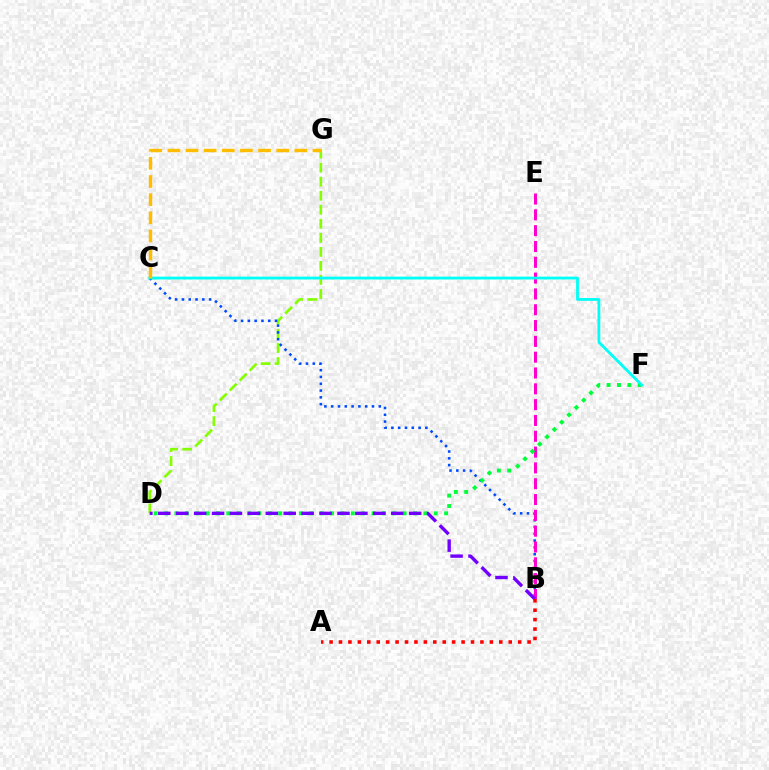{('D', 'G'): [{'color': '#84ff00', 'line_style': 'dashed', 'thickness': 1.91}], ('B', 'C'): [{'color': '#004bff', 'line_style': 'dotted', 'thickness': 1.85}], ('B', 'E'): [{'color': '#ff00cf', 'line_style': 'dashed', 'thickness': 2.15}], ('D', 'F'): [{'color': '#00ff39', 'line_style': 'dotted', 'thickness': 2.82}], ('C', 'F'): [{'color': '#00fff6', 'line_style': 'solid', 'thickness': 2.03}], ('B', 'D'): [{'color': '#7200ff', 'line_style': 'dashed', 'thickness': 2.43}], ('A', 'B'): [{'color': '#ff0000', 'line_style': 'dotted', 'thickness': 2.56}], ('C', 'G'): [{'color': '#ffbd00', 'line_style': 'dashed', 'thickness': 2.46}]}